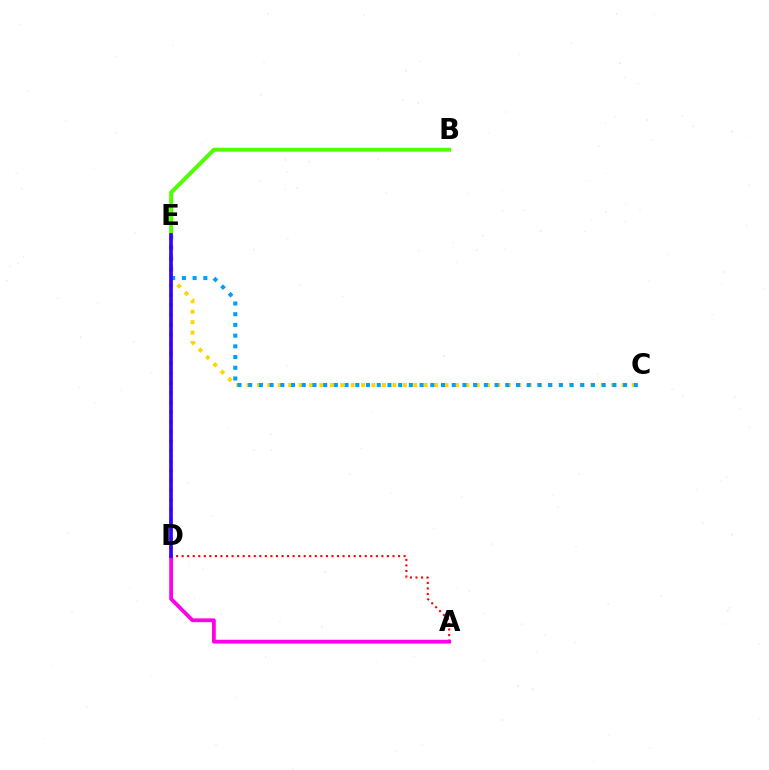{('D', 'E'): [{'color': '#00ff86', 'line_style': 'dotted', 'thickness': 2.65}, {'color': '#3700ff', 'line_style': 'solid', 'thickness': 2.66}], ('C', 'E'): [{'color': '#ffd500', 'line_style': 'dotted', 'thickness': 2.83}, {'color': '#009eff', 'line_style': 'dotted', 'thickness': 2.91}], ('A', 'D'): [{'color': '#ff0000', 'line_style': 'dotted', 'thickness': 1.51}, {'color': '#ff00ed', 'line_style': 'solid', 'thickness': 2.74}], ('B', 'E'): [{'color': '#4fff00', 'line_style': 'solid', 'thickness': 2.84}]}